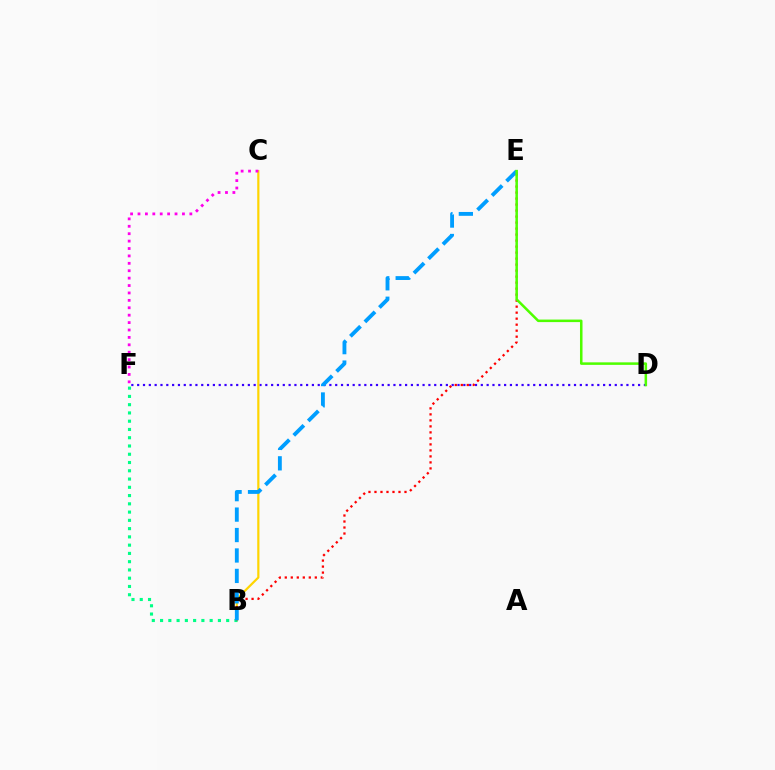{('D', 'F'): [{'color': '#3700ff', 'line_style': 'dotted', 'thickness': 1.58}], ('B', 'C'): [{'color': '#ffd500', 'line_style': 'solid', 'thickness': 1.58}], ('B', 'F'): [{'color': '#00ff86', 'line_style': 'dotted', 'thickness': 2.25}], ('C', 'F'): [{'color': '#ff00ed', 'line_style': 'dotted', 'thickness': 2.01}], ('B', 'E'): [{'color': '#ff0000', 'line_style': 'dotted', 'thickness': 1.63}, {'color': '#009eff', 'line_style': 'dashed', 'thickness': 2.78}], ('D', 'E'): [{'color': '#4fff00', 'line_style': 'solid', 'thickness': 1.82}]}